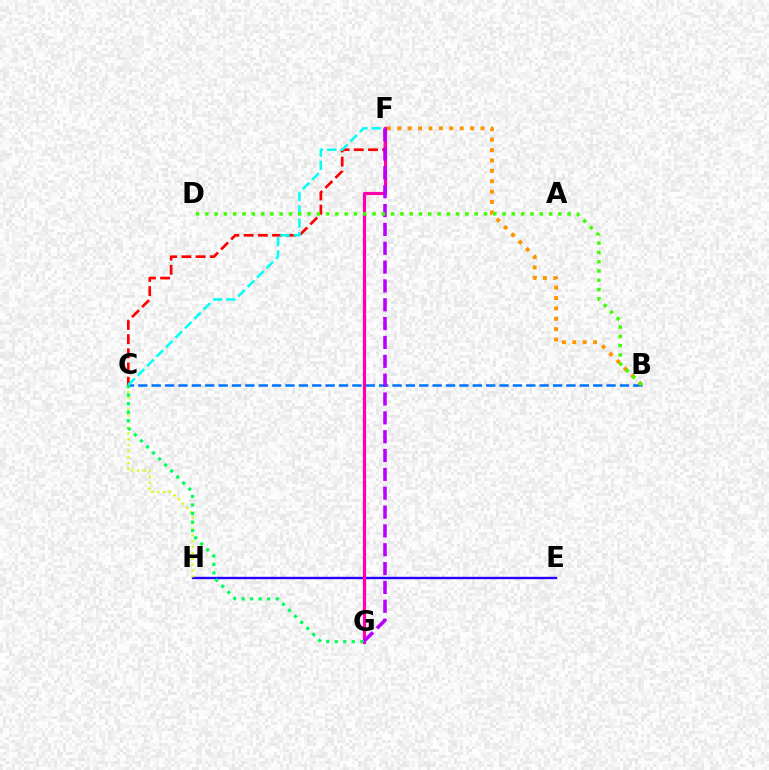{('B', 'C'): [{'color': '#0074ff', 'line_style': 'dashed', 'thickness': 1.82}], ('E', 'H'): [{'color': '#2500ff', 'line_style': 'solid', 'thickness': 1.7}], ('C', 'F'): [{'color': '#ff0000', 'line_style': 'dashed', 'thickness': 1.93}, {'color': '#00fff6', 'line_style': 'dashed', 'thickness': 1.81}], ('B', 'F'): [{'color': '#ff9400', 'line_style': 'dotted', 'thickness': 2.82}], ('C', 'H'): [{'color': '#d1ff00', 'line_style': 'dotted', 'thickness': 1.6}], ('F', 'G'): [{'color': '#ff00ac', 'line_style': 'solid', 'thickness': 2.31}, {'color': '#b900ff', 'line_style': 'dashed', 'thickness': 2.56}], ('B', 'D'): [{'color': '#3dff00', 'line_style': 'dotted', 'thickness': 2.52}], ('C', 'G'): [{'color': '#00ff5c', 'line_style': 'dotted', 'thickness': 2.32}]}